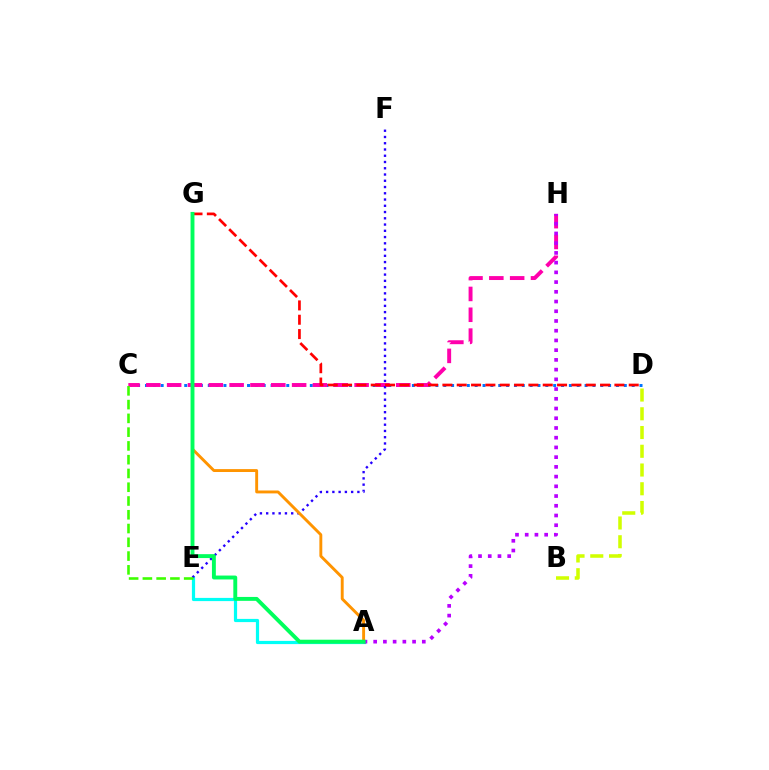{('C', 'D'): [{'color': '#0074ff', 'line_style': 'dotted', 'thickness': 2.13}], ('C', 'H'): [{'color': '#ff00ac', 'line_style': 'dashed', 'thickness': 2.83}], ('A', 'E'): [{'color': '#00fff6', 'line_style': 'solid', 'thickness': 2.31}], ('E', 'F'): [{'color': '#2500ff', 'line_style': 'dotted', 'thickness': 1.7}], ('D', 'G'): [{'color': '#ff0000', 'line_style': 'dashed', 'thickness': 1.95}], ('B', 'D'): [{'color': '#d1ff00', 'line_style': 'dashed', 'thickness': 2.55}], ('C', 'E'): [{'color': '#3dff00', 'line_style': 'dashed', 'thickness': 1.87}], ('A', 'H'): [{'color': '#b900ff', 'line_style': 'dotted', 'thickness': 2.64}], ('A', 'G'): [{'color': '#ff9400', 'line_style': 'solid', 'thickness': 2.09}, {'color': '#00ff5c', 'line_style': 'solid', 'thickness': 2.81}]}